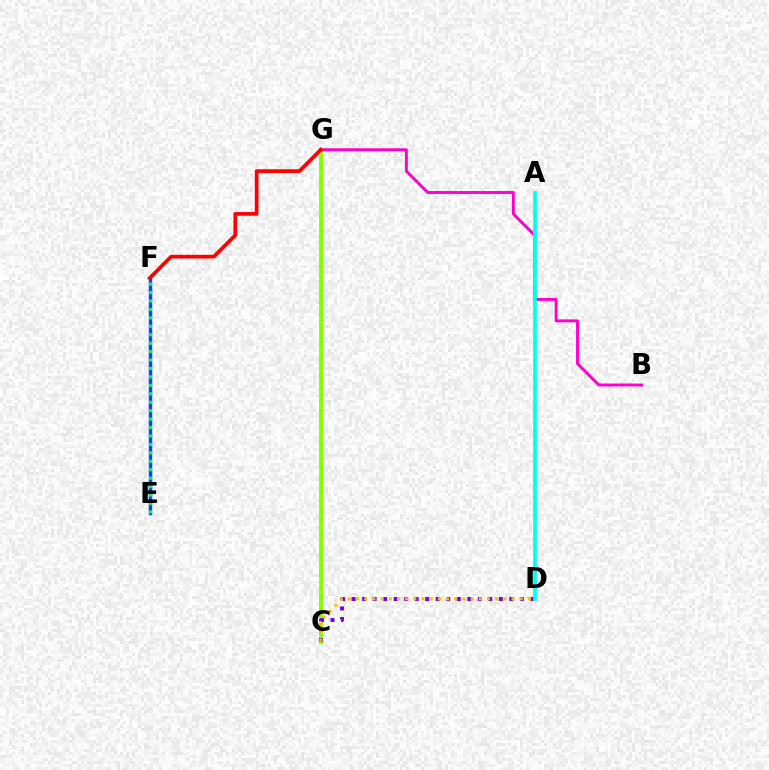{('E', 'F'): [{'color': '#004bff', 'line_style': 'solid', 'thickness': 2.5}, {'color': '#00ff39', 'line_style': 'dotted', 'thickness': 2.29}], ('C', 'G'): [{'color': '#84ff00', 'line_style': 'solid', 'thickness': 2.77}], ('C', 'D'): [{'color': '#7200ff', 'line_style': 'dotted', 'thickness': 2.86}, {'color': '#ffbd00', 'line_style': 'dotted', 'thickness': 2.22}], ('B', 'G'): [{'color': '#ff00cf', 'line_style': 'solid', 'thickness': 2.09}], ('A', 'D'): [{'color': '#00fff6', 'line_style': 'solid', 'thickness': 2.66}], ('F', 'G'): [{'color': '#ff0000', 'line_style': 'solid', 'thickness': 2.68}]}